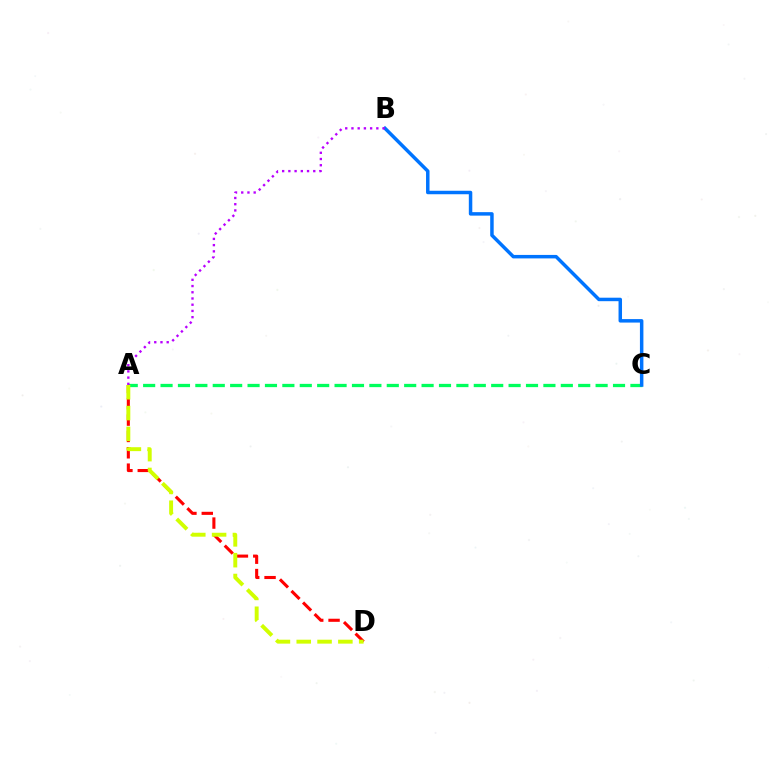{('A', 'C'): [{'color': '#00ff5c', 'line_style': 'dashed', 'thickness': 2.36}], ('B', 'C'): [{'color': '#0074ff', 'line_style': 'solid', 'thickness': 2.51}], ('A', 'D'): [{'color': '#ff0000', 'line_style': 'dashed', 'thickness': 2.22}, {'color': '#d1ff00', 'line_style': 'dashed', 'thickness': 2.83}], ('A', 'B'): [{'color': '#b900ff', 'line_style': 'dotted', 'thickness': 1.69}]}